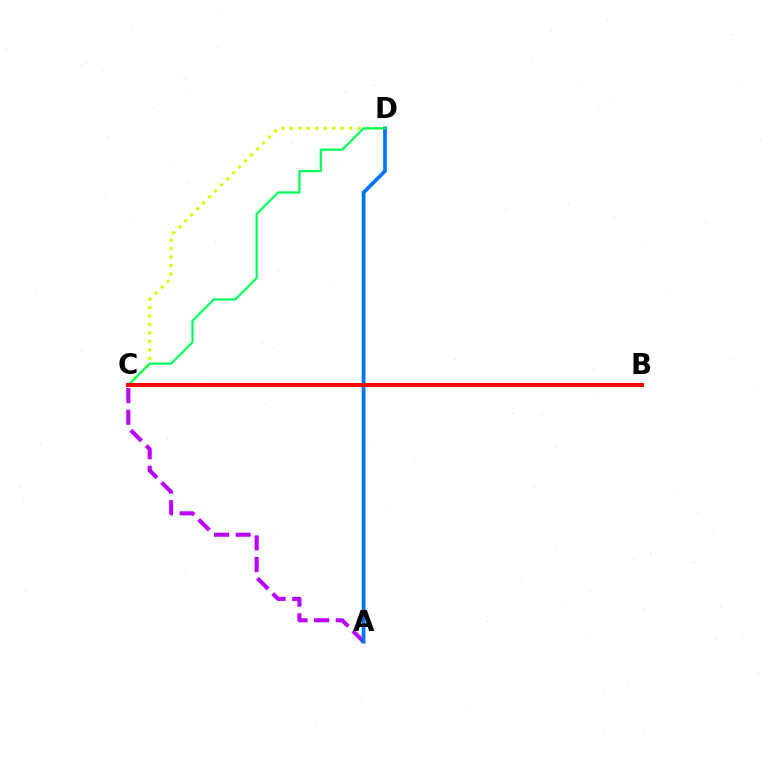{('A', 'C'): [{'color': '#b900ff', 'line_style': 'dashed', 'thickness': 2.94}], ('C', 'D'): [{'color': '#d1ff00', 'line_style': 'dotted', 'thickness': 2.3}, {'color': '#00ff5c', 'line_style': 'solid', 'thickness': 1.59}], ('A', 'D'): [{'color': '#0074ff', 'line_style': 'solid', 'thickness': 2.68}], ('B', 'C'): [{'color': '#ff0000', 'line_style': 'solid', 'thickness': 2.9}]}